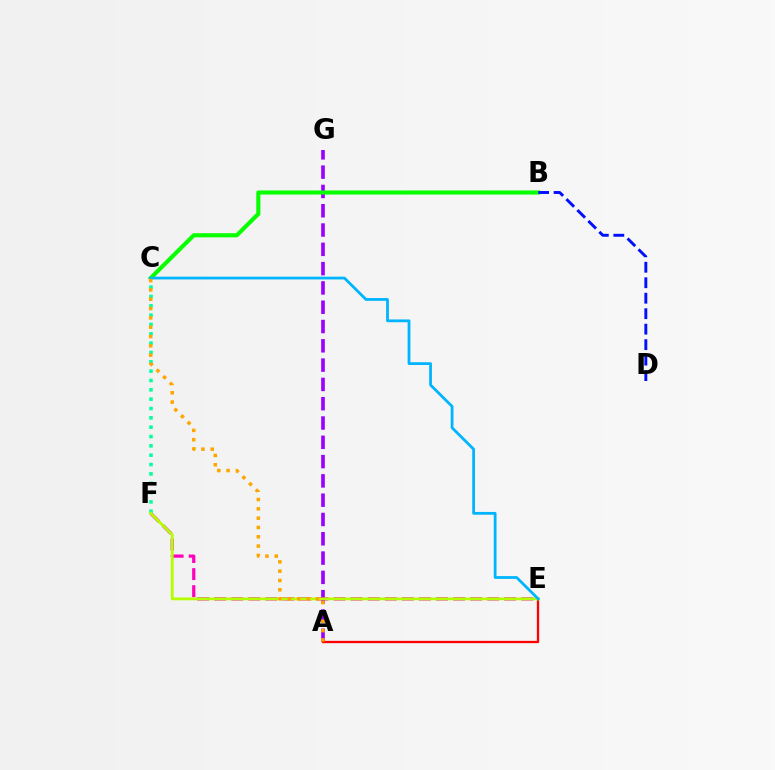{('A', 'G'): [{'color': '#9b00ff', 'line_style': 'dashed', 'thickness': 2.62}], ('B', 'C'): [{'color': '#08ff00', 'line_style': 'solid', 'thickness': 2.97}], ('E', 'F'): [{'color': '#ff00bd', 'line_style': 'dashed', 'thickness': 2.32}, {'color': '#b3ff00', 'line_style': 'solid', 'thickness': 2.03}], ('C', 'F'): [{'color': '#00ff9d', 'line_style': 'dotted', 'thickness': 2.54}], ('A', 'E'): [{'color': '#ff0000', 'line_style': 'solid', 'thickness': 1.66}], ('B', 'D'): [{'color': '#0010ff', 'line_style': 'dashed', 'thickness': 2.1}], ('C', 'E'): [{'color': '#00b5ff', 'line_style': 'solid', 'thickness': 2.0}], ('A', 'C'): [{'color': '#ffa500', 'line_style': 'dotted', 'thickness': 2.53}]}